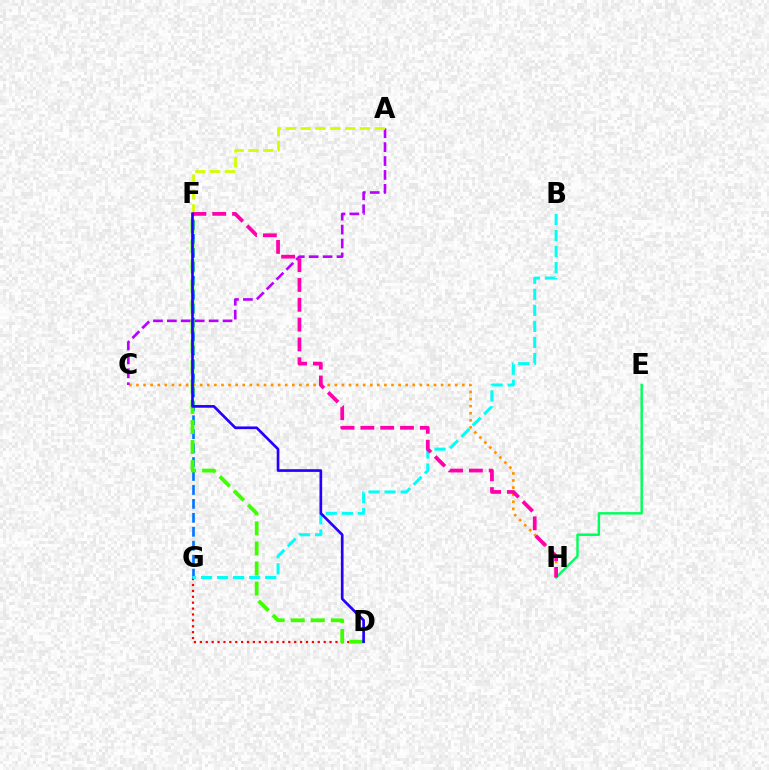{('D', 'G'): [{'color': '#ff0000', 'line_style': 'dotted', 'thickness': 1.6}], ('C', 'H'): [{'color': '#ff9400', 'line_style': 'dotted', 'thickness': 1.92}], ('F', 'G'): [{'color': '#0074ff', 'line_style': 'dashed', 'thickness': 1.89}], ('E', 'H'): [{'color': '#00ff5c', 'line_style': 'solid', 'thickness': 1.76}], ('B', 'G'): [{'color': '#00fff6', 'line_style': 'dashed', 'thickness': 2.18}], ('A', 'C'): [{'color': '#b900ff', 'line_style': 'dashed', 'thickness': 1.89}], ('A', 'F'): [{'color': '#d1ff00', 'line_style': 'dashed', 'thickness': 2.02}], ('F', 'H'): [{'color': '#ff00ac', 'line_style': 'dashed', 'thickness': 2.69}], ('D', 'F'): [{'color': '#3dff00', 'line_style': 'dashed', 'thickness': 2.73}, {'color': '#2500ff', 'line_style': 'solid', 'thickness': 1.92}]}